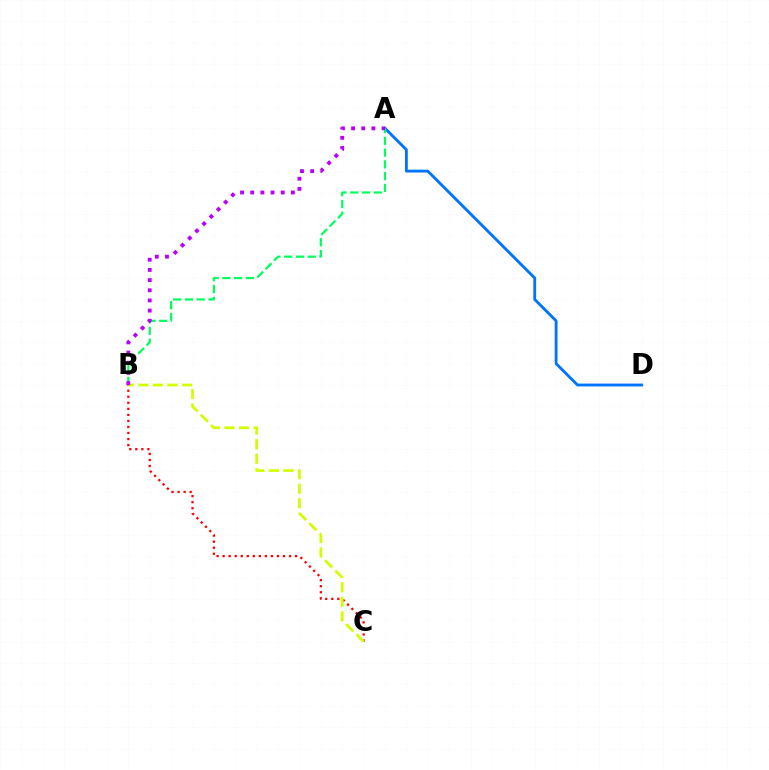{('A', 'D'): [{'color': '#0074ff', 'line_style': 'solid', 'thickness': 2.05}], ('B', 'C'): [{'color': '#ff0000', 'line_style': 'dotted', 'thickness': 1.64}, {'color': '#d1ff00', 'line_style': 'dashed', 'thickness': 1.98}], ('A', 'B'): [{'color': '#00ff5c', 'line_style': 'dashed', 'thickness': 1.6}, {'color': '#b900ff', 'line_style': 'dotted', 'thickness': 2.76}]}